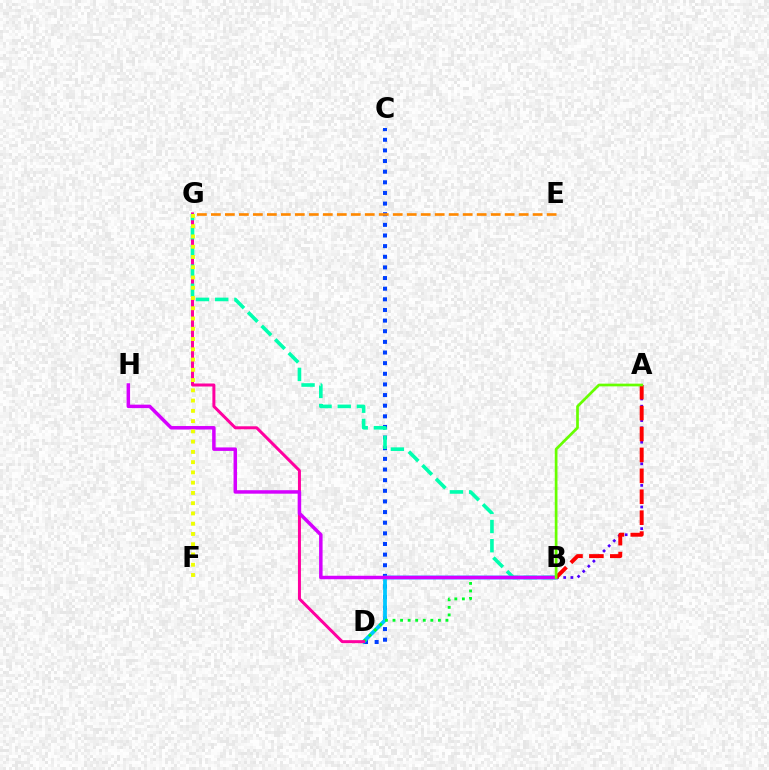{('C', 'D'): [{'color': '#003fff', 'line_style': 'dotted', 'thickness': 2.89}], ('B', 'D'): [{'color': '#00c7ff', 'line_style': 'solid', 'thickness': 2.71}, {'color': '#00ff27', 'line_style': 'dotted', 'thickness': 2.06}], ('E', 'G'): [{'color': '#ff8800', 'line_style': 'dashed', 'thickness': 1.9}], ('D', 'G'): [{'color': '#ff00a0', 'line_style': 'solid', 'thickness': 2.16}], ('B', 'G'): [{'color': '#00ffaf', 'line_style': 'dashed', 'thickness': 2.61}], ('A', 'B'): [{'color': '#4f00ff', 'line_style': 'dotted', 'thickness': 1.96}, {'color': '#ff0000', 'line_style': 'dashed', 'thickness': 2.84}, {'color': '#66ff00', 'line_style': 'solid', 'thickness': 1.95}], ('B', 'H'): [{'color': '#d600ff', 'line_style': 'solid', 'thickness': 2.51}], ('F', 'G'): [{'color': '#eeff00', 'line_style': 'dotted', 'thickness': 2.79}]}